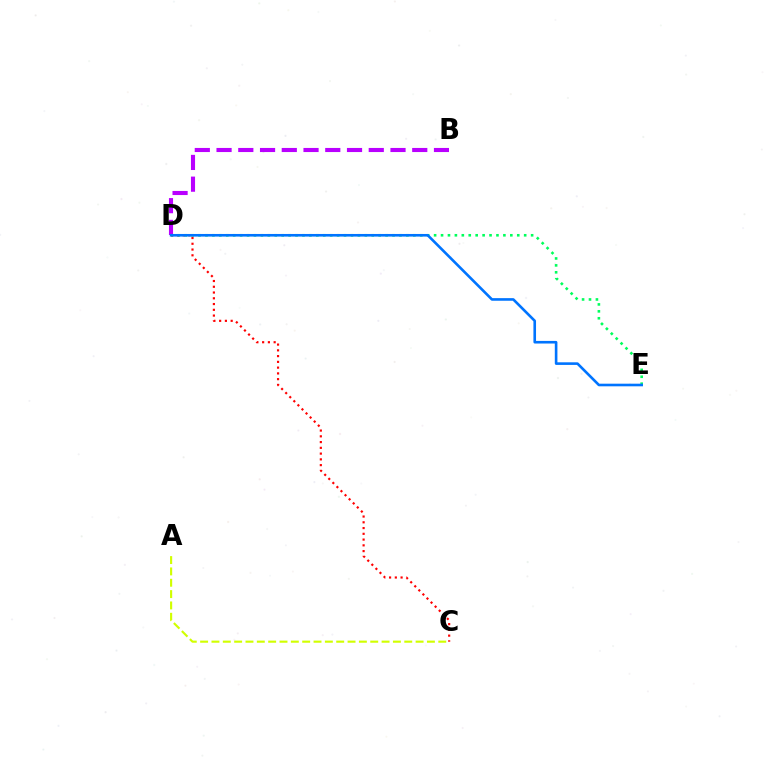{('A', 'C'): [{'color': '#d1ff00', 'line_style': 'dashed', 'thickness': 1.54}], ('B', 'D'): [{'color': '#b900ff', 'line_style': 'dashed', 'thickness': 2.95}], ('D', 'E'): [{'color': '#00ff5c', 'line_style': 'dotted', 'thickness': 1.88}, {'color': '#0074ff', 'line_style': 'solid', 'thickness': 1.88}], ('C', 'D'): [{'color': '#ff0000', 'line_style': 'dotted', 'thickness': 1.57}]}